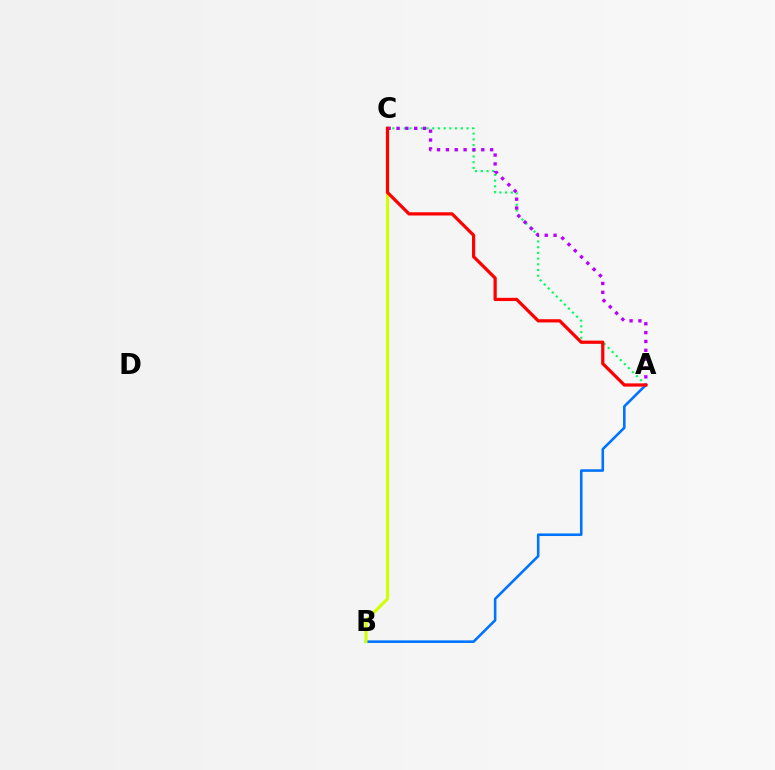{('A', 'C'): [{'color': '#00ff5c', 'line_style': 'dotted', 'thickness': 1.55}, {'color': '#b900ff', 'line_style': 'dotted', 'thickness': 2.4}, {'color': '#ff0000', 'line_style': 'solid', 'thickness': 2.33}], ('A', 'B'): [{'color': '#0074ff', 'line_style': 'solid', 'thickness': 1.86}], ('B', 'C'): [{'color': '#d1ff00', 'line_style': 'solid', 'thickness': 2.21}]}